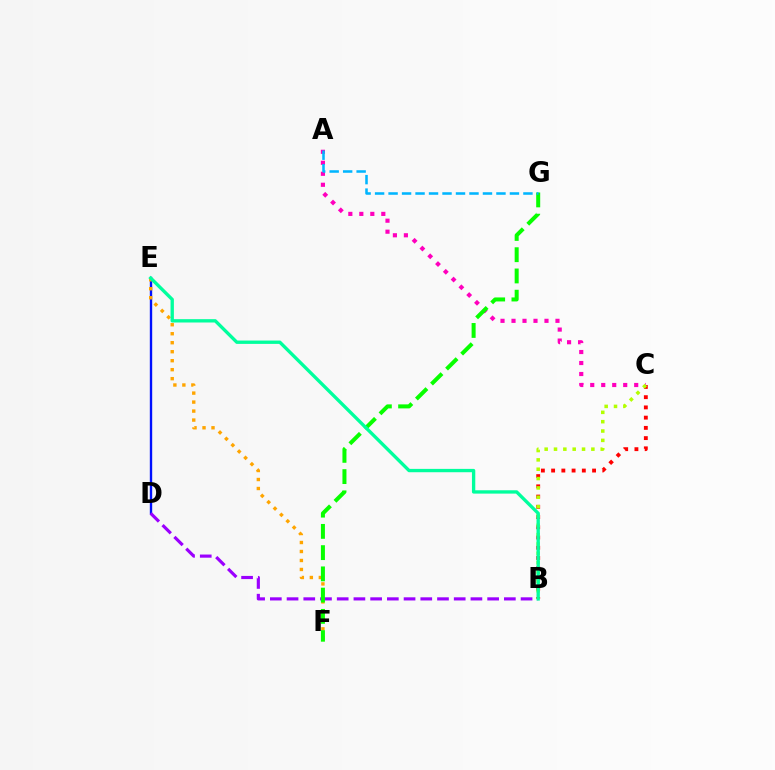{('B', 'C'): [{'color': '#ff0000', 'line_style': 'dotted', 'thickness': 2.78}, {'color': '#b3ff00', 'line_style': 'dotted', 'thickness': 2.54}], ('A', 'C'): [{'color': '#ff00bd', 'line_style': 'dotted', 'thickness': 2.99}], ('D', 'E'): [{'color': '#0010ff', 'line_style': 'solid', 'thickness': 1.7}], ('B', 'D'): [{'color': '#9b00ff', 'line_style': 'dashed', 'thickness': 2.27}], ('E', 'F'): [{'color': '#ffa500', 'line_style': 'dotted', 'thickness': 2.44}], ('F', 'G'): [{'color': '#08ff00', 'line_style': 'dashed', 'thickness': 2.89}], ('A', 'G'): [{'color': '#00b5ff', 'line_style': 'dashed', 'thickness': 1.83}], ('B', 'E'): [{'color': '#00ff9d', 'line_style': 'solid', 'thickness': 2.4}]}